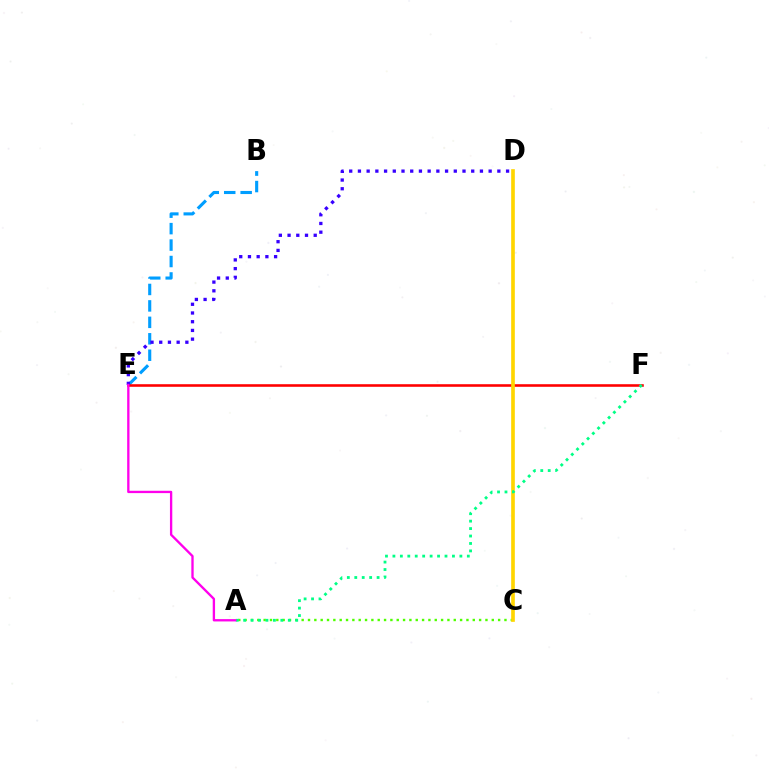{('B', 'E'): [{'color': '#009eff', 'line_style': 'dashed', 'thickness': 2.23}], ('A', 'C'): [{'color': '#4fff00', 'line_style': 'dotted', 'thickness': 1.72}], ('E', 'F'): [{'color': '#ff0000', 'line_style': 'solid', 'thickness': 1.86}], ('C', 'D'): [{'color': '#ffd500', 'line_style': 'solid', 'thickness': 2.64}], ('D', 'E'): [{'color': '#3700ff', 'line_style': 'dotted', 'thickness': 2.37}], ('A', 'F'): [{'color': '#00ff86', 'line_style': 'dotted', 'thickness': 2.02}], ('A', 'E'): [{'color': '#ff00ed', 'line_style': 'solid', 'thickness': 1.68}]}